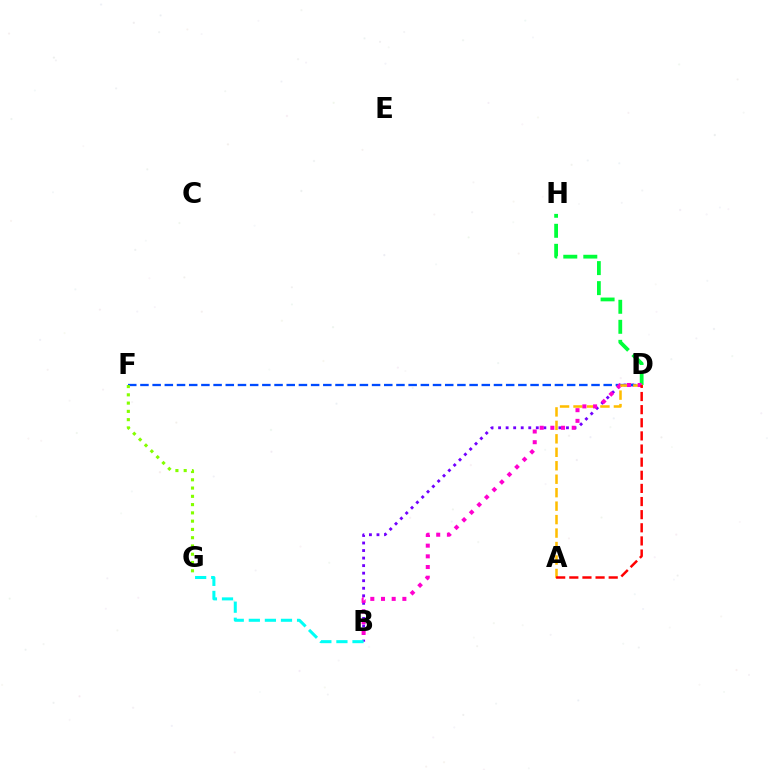{('B', 'D'): [{'color': '#7200ff', 'line_style': 'dotted', 'thickness': 2.05}, {'color': '#ff00cf', 'line_style': 'dotted', 'thickness': 2.9}], ('D', 'F'): [{'color': '#004bff', 'line_style': 'dashed', 'thickness': 1.66}], ('D', 'H'): [{'color': '#00ff39', 'line_style': 'dashed', 'thickness': 2.72}], ('F', 'G'): [{'color': '#84ff00', 'line_style': 'dotted', 'thickness': 2.25}], ('B', 'G'): [{'color': '#00fff6', 'line_style': 'dashed', 'thickness': 2.18}], ('A', 'D'): [{'color': '#ffbd00', 'line_style': 'dashed', 'thickness': 1.83}, {'color': '#ff0000', 'line_style': 'dashed', 'thickness': 1.78}]}